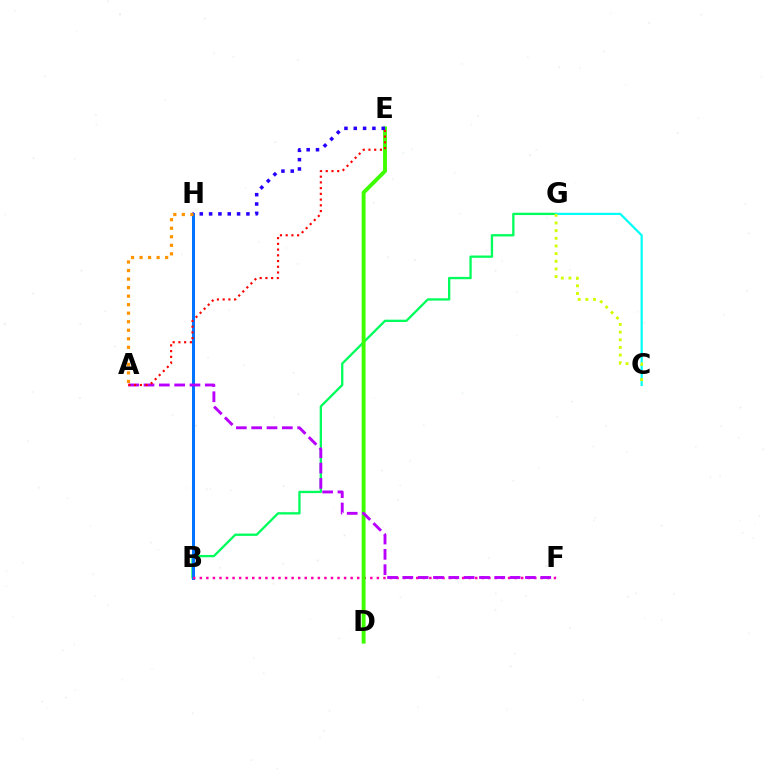{('B', 'G'): [{'color': '#00ff5c', 'line_style': 'solid', 'thickness': 1.67}], ('B', 'H'): [{'color': '#0074ff', 'line_style': 'solid', 'thickness': 2.17}], ('B', 'F'): [{'color': '#ff00ac', 'line_style': 'dotted', 'thickness': 1.78}], ('C', 'G'): [{'color': '#00fff6', 'line_style': 'solid', 'thickness': 1.58}, {'color': '#d1ff00', 'line_style': 'dotted', 'thickness': 2.08}], ('D', 'E'): [{'color': '#3dff00', 'line_style': 'solid', 'thickness': 2.8}], ('E', 'H'): [{'color': '#2500ff', 'line_style': 'dotted', 'thickness': 2.53}], ('A', 'F'): [{'color': '#b900ff', 'line_style': 'dashed', 'thickness': 2.08}], ('A', 'H'): [{'color': '#ff9400', 'line_style': 'dotted', 'thickness': 2.32}], ('A', 'E'): [{'color': '#ff0000', 'line_style': 'dotted', 'thickness': 1.56}]}